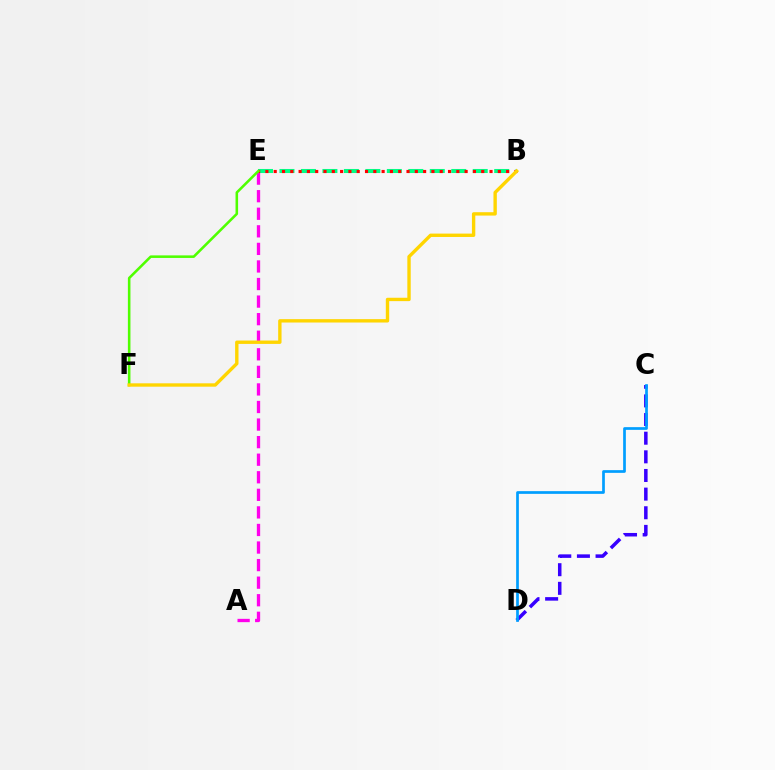{('B', 'E'): [{'color': '#00ff86', 'line_style': 'dashed', 'thickness': 2.92}, {'color': '#ff0000', 'line_style': 'dotted', 'thickness': 2.26}], ('C', 'D'): [{'color': '#3700ff', 'line_style': 'dashed', 'thickness': 2.53}, {'color': '#009eff', 'line_style': 'solid', 'thickness': 1.95}], ('A', 'E'): [{'color': '#ff00ed', 'line_style': 'dashed', 'thickness': 2.39}], ('E', 'F'): [{'color': '#4fff00', 'line_style': 'solid', 'thickness': 1.85}], ('B', 'F'): [{'color': '#ffd500', 'line_style': 'solid', 'thickness': 2.43}]}